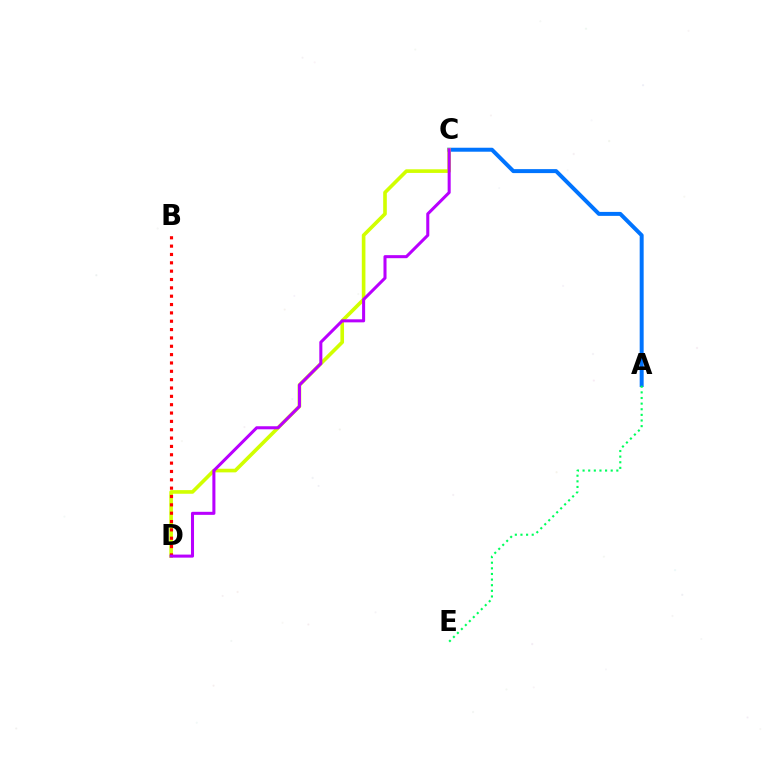{('A', 'C'): [{'color': '#0074ff', 'line_style': 'solid', 'thickness': 2.86}], ('C', 'D'): [{'color': '#d1ff00', 'line_style': 'solid', 'thickness': 2.61}, {'color': '#b900ff', 'line_style': 'solid', 'thickness': 2.19}], ('A', 'E'): [{'color': '#00ff5c', 'line_style': 'dotted', 'thickness': 1.53}], ('B', 'D'): [{'color': '#ff0000', 'line_style': 'dotted', 'thickness': 2.27}]}